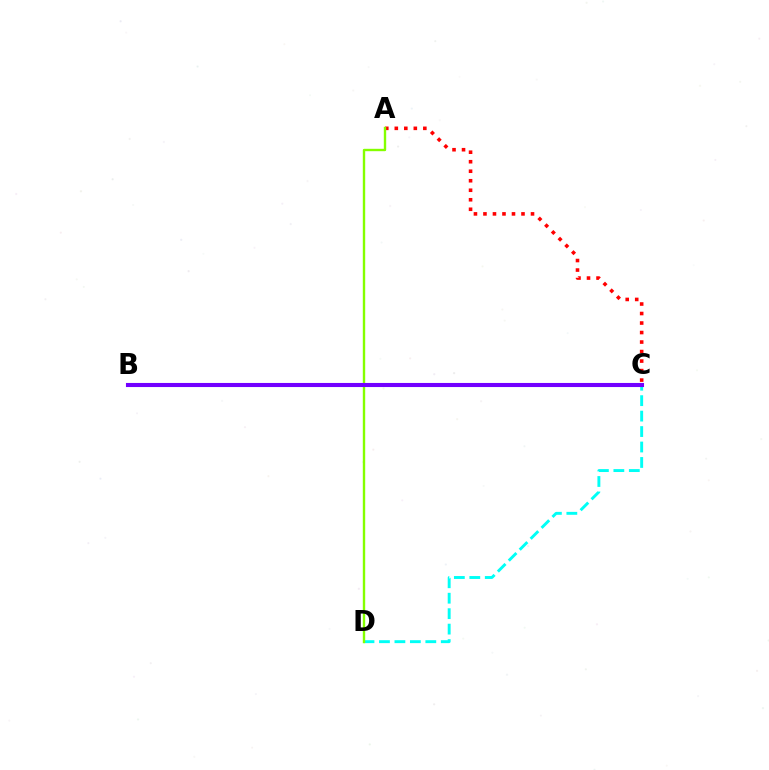{('A', 'C'): [{'color': '#ff0000', 'line_style': 'dotted', 'thickness': 2.58}], ('C', 'D'): [{'color': '#00fff6', 'line_style': 'dashed', 'thickness': 2.1}], ('A', 'D'): [{'color': '#84ff00', 'line_style': 'solid', 'thickness': 1.71}], ('B', 'C'): [{'color': '#7200ff', 'line_style': 'solid', 'thickness': 2.94}]}